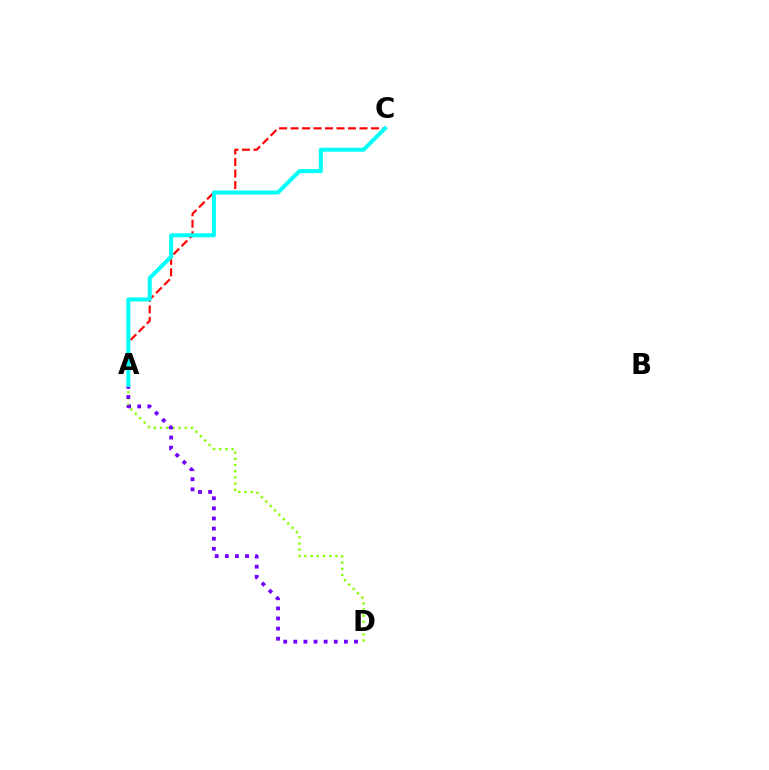{('A', 'C'): [{'color': '#ff0000', 'line_style': 'dashed', 'thickness': 1.56}, {'color': '#00fff6', 'line_style': 'solid', 'thickness': 2.88}], ('A', 'D'): [{'color': '#84ff00', 'line_style': 'dotted', 'thickness': 1.68}, {'color': '#7200ff', 'line_style': 'dotted', 'thickness': 2.75}]}